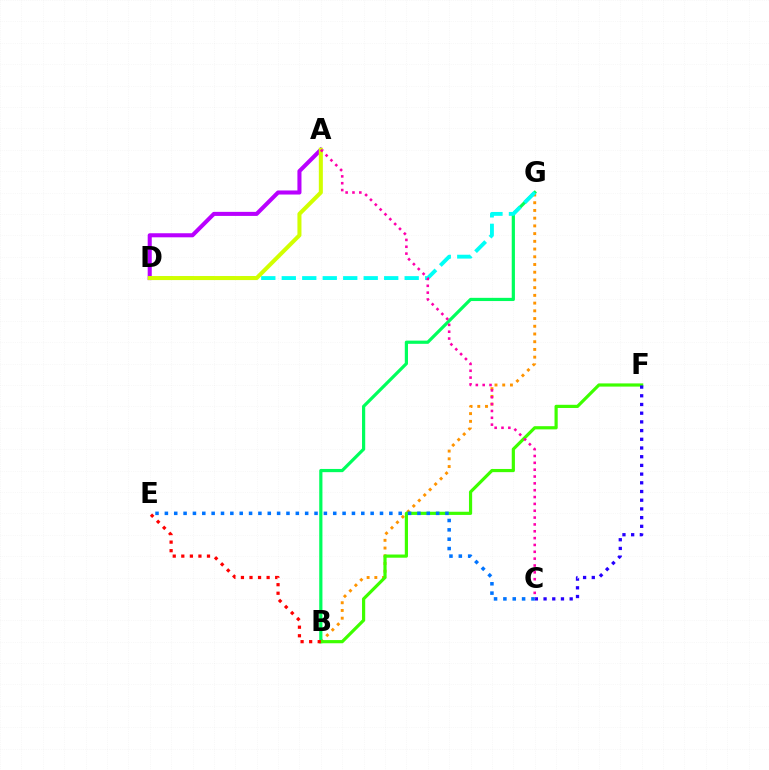{('B', 'G'): [{'color': '#ff9400', 'line_style': 'dotted', 'thickness': 2.1}, {'color': '#00ff5c', 'line_style': 'solid', 'thickness': 2.31}], ('A', 'D'): [{'color': '#b900ff', 'line_style': 'solid', 'thickness': 2.92}, {'color': '#d1ff00', 'line_style': 'solid', 'thickness': 2.9}], ('D', 'G'): [{'color': '#00fff6', 'line_style': 'dashed', 'thickness': 2.78}], ('B', 'F'): [{'color': '#3dff00', 'line_style': 'solid', 'thickness': 2.29}], ('C', 'F'): [{'color': '#2500ff', 'line_style': 'dotted', 'thickness': 2.36}], ('B', 'E'): [{'color': '#ff0000', 'line_style': 'dotted', 'thickness': 2.33}], ('A', 'C'): [{'color': '#ff00ac', 'line_style': 'dotted', 'thickness': 1.86}], ('C', 'E'): [{'color': '#0074ff', 'line_style': 'dotted', 'thickness': 2.54}]}